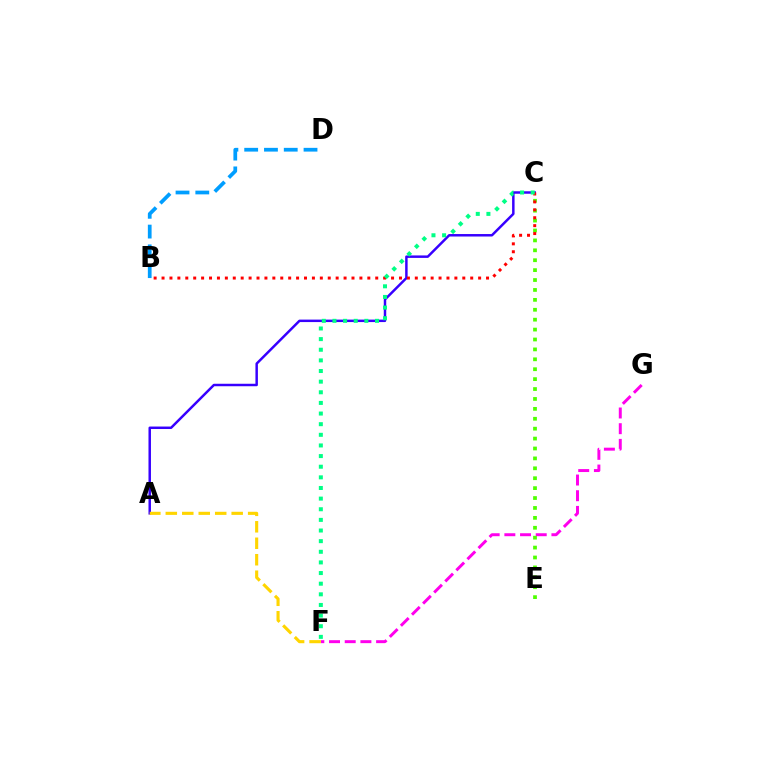{('F', 'G'): [{'color': '#ff00ed', 'line_style': 'dashed', 'thickness': 2.13}], ('C', 'E'): [{'color': '#4fff00', 'line_style': 'dotted', 'thickness': 2.69}], ('A', 'C'): [{'color': '#3700ff', 'line_style': 'solid', 'thickness': 1.78}], ('B', 'C'): [{'color': '#ff0000', 'line_style': 'dotted', 'thickness': 2.15}], ('C', 'F'): [{'color': '#00ff86', 'line_style': 'dotted', 'thickness': 2.89}], ('A', 'F'): [{'color': '#ffd500', 'line_style': 'dashed', 'thickness': 2.24}], ('B', 'D'): [{'color': '#009eff', 'line_style': 'dashed', 'thickness': 2.69}]}